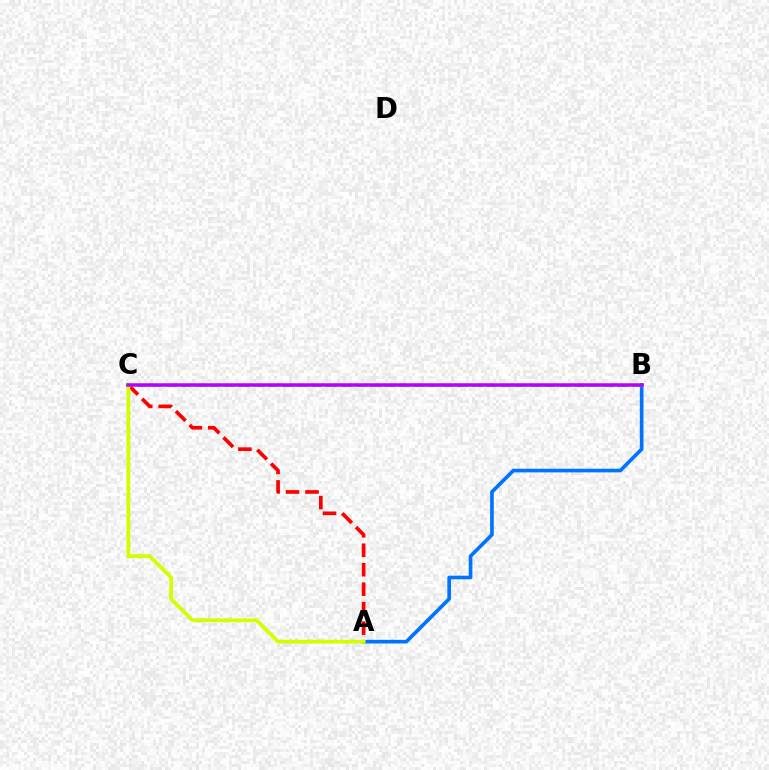{('A', 'C'): [{'color': '#ff0000', 'line_style': 'dashed', 'thickness': 2.65}, {'color': '#d1ff00', 'line_style': 'solid', 'thickness': 2.73}], ('A', 'B'): [{'color': '#0074ff', 'line_style': 'solid', 'thickness': 2.63}], ('B', 'C'): [{'color': '#00ff5c', 'line_style': 'dashed', 'thickness': 1.98}, {'color': '#b900ff', 'line_style': 'solid', 'thickness': 2.52}]}